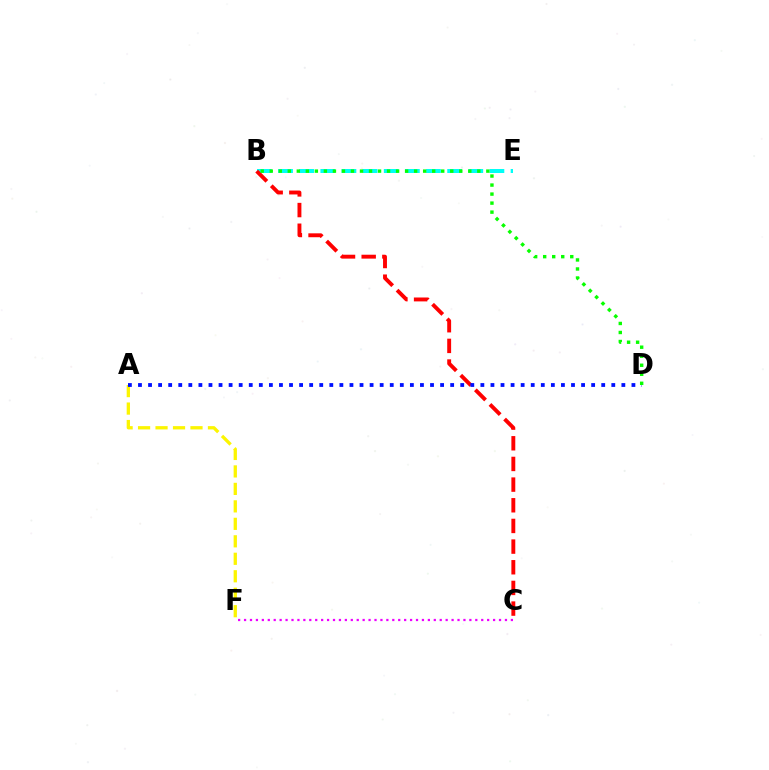{('A', 'F'): [{'color': '#fcf500', 'line_style': 'dashed', 'thickness': 2.37}], ('C', 'F'): [{'color': '#ee00ff', 'line_style': 'dotted', 'thickness': 1.61}], ('B', 'E'): [{'color': '#00fff6', 'line_style': 'dashed', 'thickness': 2.87}], ('B', 'C'): [{'color': '#ff0000', 'line_style': 'dashed', 'thickness': 2.81}], ('A', 'D'): [{'color': '#0010ff', 'line_style': 'dotted', 'thickness': 2.74}], ('B', 'D'): [{'color': '#08ff00', 'line_style': 'dotted', 'thickness': 2.45}]}